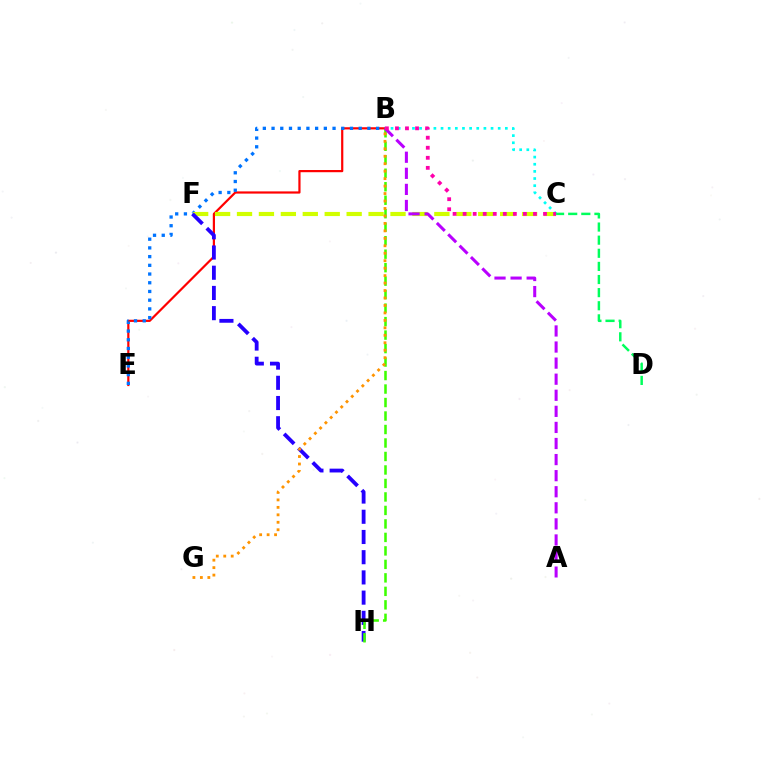{('B', 'E'): [{'color': '#ff0000', 'line_style': 'solid', 'thickness': 1.58}, {'color': '#0074ff', 'line_style': 'dotted', 'thickness': 2.37}], ('C', 'F'): [{'color': '#d1ff00', 'line_style': 'dashed', 'thickness': 2.98}], ('B', 'C'): [{'color': '#00fff6', 'line_style': 'dotted', 'thickness': 1.94}, {'color': '#ff00ac', 'line_style': 'dotted', 'thickness': 2.73}], ('F', 'H'): [{'color': '#2500ff', 'line_style': 'dashed', 'thickness': 2.75}], ('B', 'H'): [{'color': '#3dff00', 'line_style': 'dashed', 'thickness': 1.83}], ('A', 'B'): [{'color': '#b900ff', 'line_style': 'dashed', 'thickness': 2.18}], ('B', 'G'): [{'color': '#ff9400', 'line_style': 'dotted', 'thickness': 2.03}], ('C', 'D'): [{'color': '#00ff5c', 'line_style': 'dashed', 'thickness': 1.78}]}